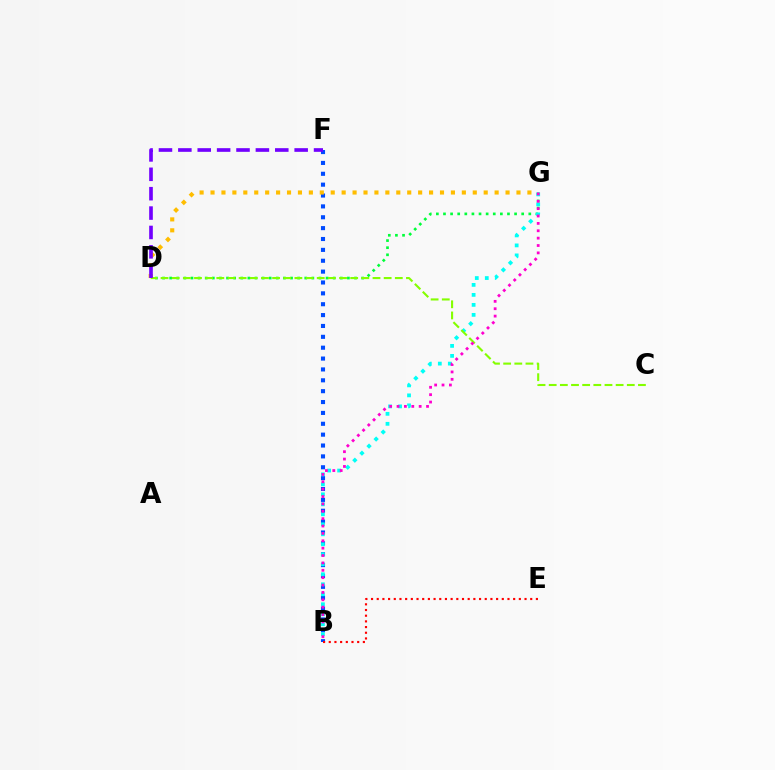{('D', 'G'): [{'color': '#00ff39', 'line_style': 'dotted', 'thickness': 1.93}, {'color': '#ffbd00', 'line_style': 'dotted', 'thickness': 2.97}], ('B', 'F'): [{'color': '#004bff', 'line_style': 'dotted', 'thickness': 2.95}], ('B', 'G'): [{'color': '#00fff6', 'line_style': 'dotted', 'thickness': 2.72}, {'color': '#ff00cf', 'line_style': 'dotted', 'thickness': 2.0}], ('C', 'D'): [{'color': '#84ff00', 'line_style': 'dashed', 'thickness': 1.52}], ('B', 'E'): [{'color': '#ff0000', 'line_style': 'dotted', 'thickness': 1.54}], ('D', 'F'): [{'color': '#7200ff', 'line_style': 'dashed', 'thickness': 2.63}]}